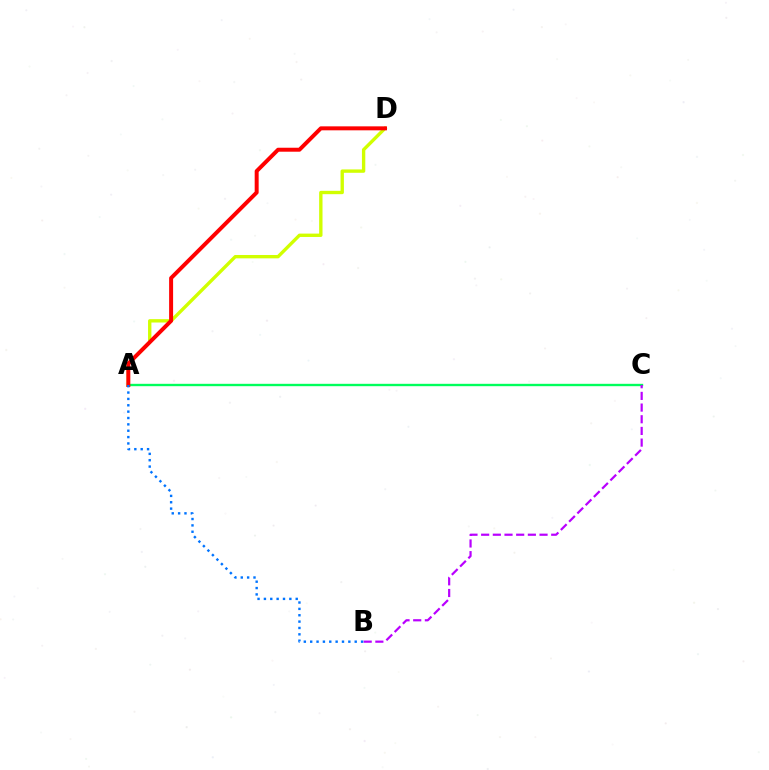{('A', 'C'): [{'color': '#00ff5c', 'line_style': 'solid', 'thickness': 1.7}], ('B', 'C'): [{'color': '#b900ff', 'line_style': 'dashed', 'thickness': 1.59}], ('A', 'D'): [{'color': '#d1ff00', 'line_style': 'solid', 'thickness': 2.42}, {'color': '#ff0000', 'line_style': 'solid', 'thickness': 2.86}], ('A', 'B'): [{'color': '#0074ff', 'line_style': 'dotted', 'thickness': 1.73}]}